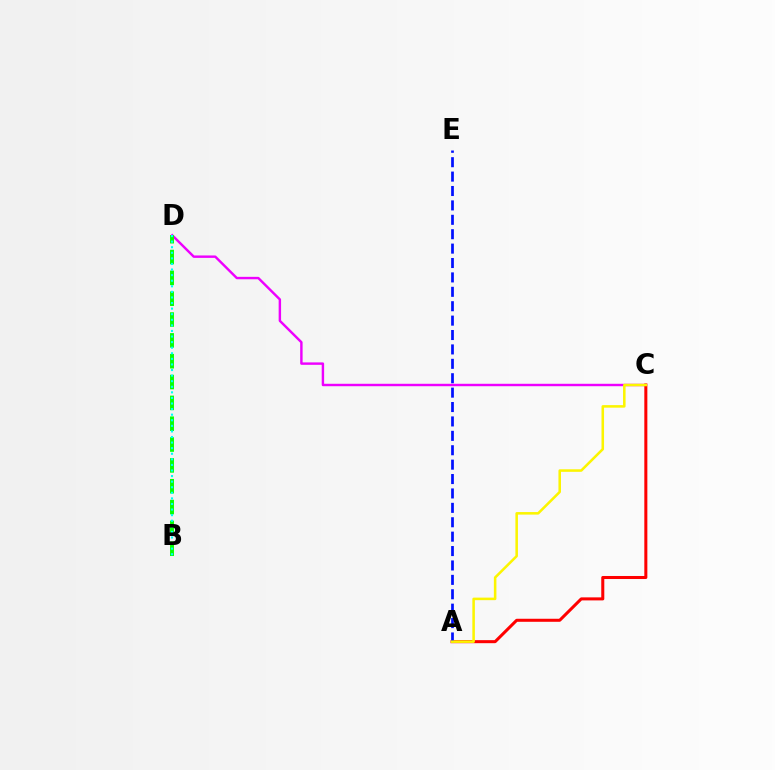{('C', 'D'): [{'color': '#ee00ff', 'line_style': 'solid', 'thickness': 1.75}], ('A', 'C'): [{'color': '#ff0000', 'line_style': 'solid', 'thickness': 2.19}, {'color': '#fcf500', 'line_style': 'solid', 'thickness': 1.83}], ('A', 'E'): [{'color': '#0010ff', 'line_style': 'dashed', 'thickness': 1.96}], ('B', 'D'): [{'color': '#08ff00', 'line_style': 'dashed', 'thickness': 2.83}, {'color': '#00fff6', 'line_style': 'dotted', 'thickness': 1.52}]}